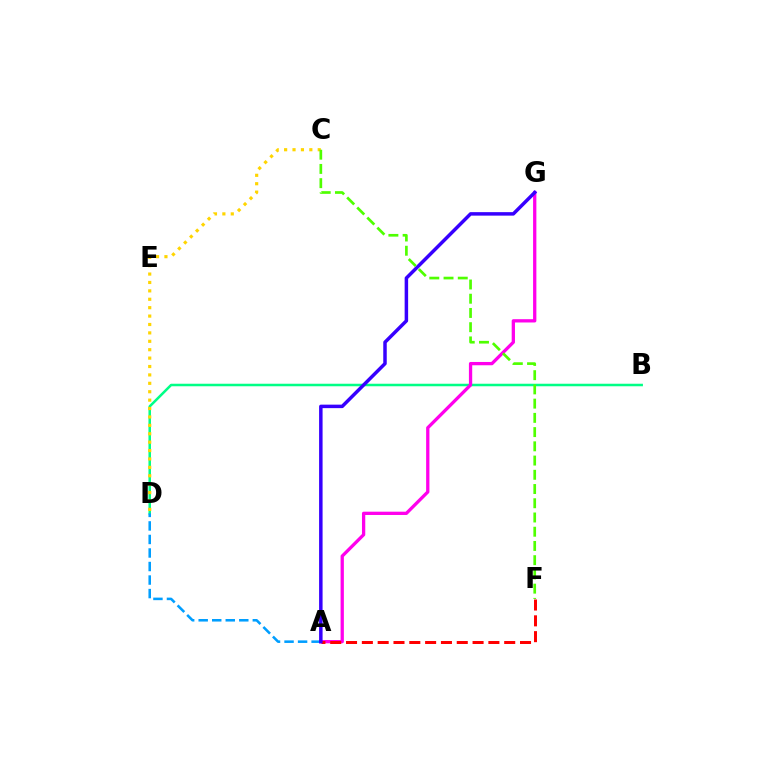{('B', 'D'): [{'color': '#00ff86', 'line_style': 'solid', 'thickness': 1.82}], ('A', 'G'): [{'color': '#ff00ed', 'line_style': 'solid', 'thickness': 2.37}, {'color': '#3700ff', 'line_style': 'solid', 'thickness': 2.51}], ('A', 'D'): [{'color': '#009eff', 'line_style': 'dashed', 'thickness': 1.84}], ('A', 'F'): [{'color': '#ff0000', 'line_style': 'dashed', 'thickness': 2.15}], ('C', 'D'): [{'color': '#ffd500', 'line_style': 'dotted', 'thickness': 2.28}], ('C', 'F'): [{'color': '#4fff00', 'line_style': 'dashed', 'thickness': 1.93}]}